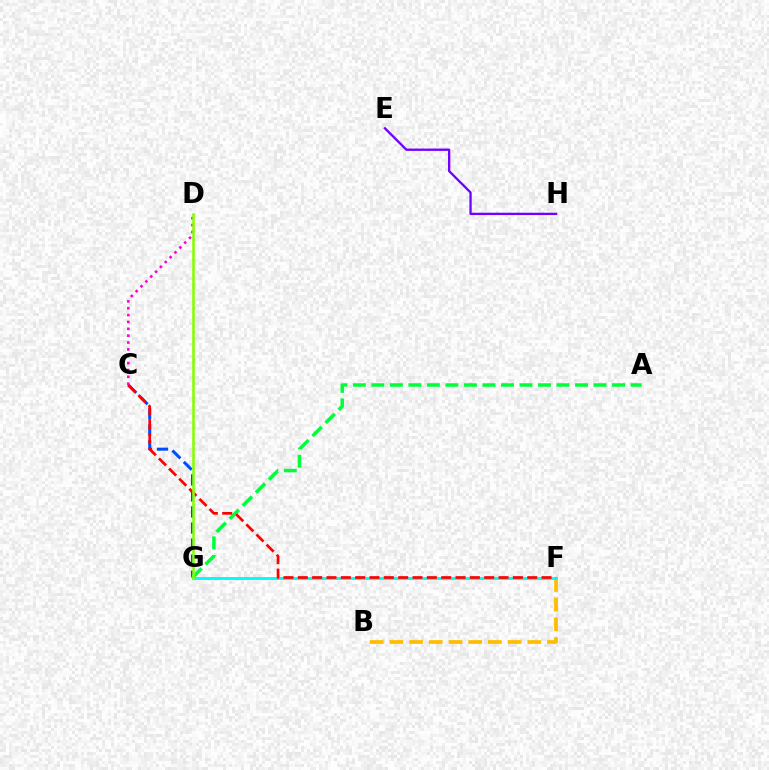{('B', 'F'): [{'color': '#ffbd00', 'line_style': 'dashed', 'thickness': 2.68}], ('F', 'G'): [{'color': '#00fff6', 'line_style': 'solid', 'thickness': 2.17}], ('C', 'G'): [{'color': '#004bff', 'line_style': 'dashed', 'thickness': 2.18}], ('C', 'D'): [{'color': '#ff00cf', 'line_style': 'dotted', 'thickness': 1.86}], ('A', 'G'): [{'color': '#00ff39', 'line_style': 'dashed', 'thickness': 2.52}], ('C', 'F'): [{'color': '#ff0000', 'line_style': 'dashed', 'thickness': 1.95}], ('E', 'H'): [{'color': '#7200ff', 'line_style': 'solid', 'thickness': 1.67}], ('D', 'G'): [{'color': '#84ff00', 'line_style': 'solid', 'thickness': 1.84}]}